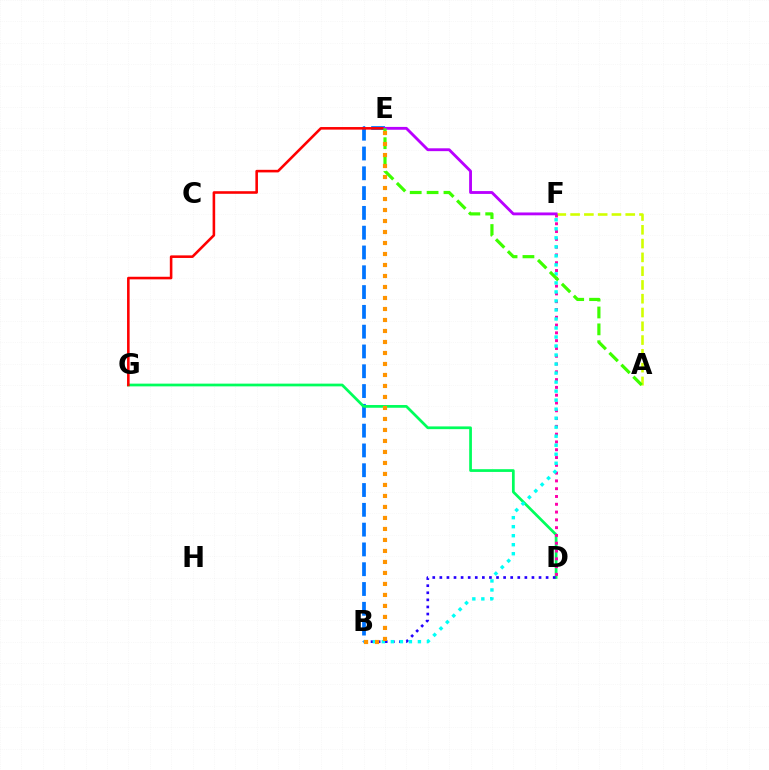{('A', 'F'): [{'color': '#d1ff00', 'line_style': 'dashed', 'thickness': 1.87}], ('B', 'E'): [{'color': '#0074ff', 'line_style': 'dashed', 'thickness': 2.69}, {'color': '#ff9400', 'line_style': 'dotted', 'thickness': 2.99}], ('D', 'G'): [{'color': '#00ff5c', 'line_style': 'solid', 'thickness': 1.97}], ('B', 'D'): [{'color': '#2500ff', 'line_style': 'dotted', 'thickness': 1.92}], ('D', 'F'): [{'color': '#ff00ac', 'line_style': 'dotted', 'thickness': 2.12}], ('E', 'G'): [{'color': '#ff0000', 'line_style': 'solid', 'thickness': 1.86}], ('B', 'F'): [{'color': '#00fff6', 'line_style': 'dotted', 'thickness': 2.45}], ('E', 'F'): [{'color': '#b900ff', 'line_style': 'solid', 'thickness': 2.05}], ('A', 'E'): [{'color': '#3dff00', 'line_style': 'dashed', 'thickness': 2.29}]}